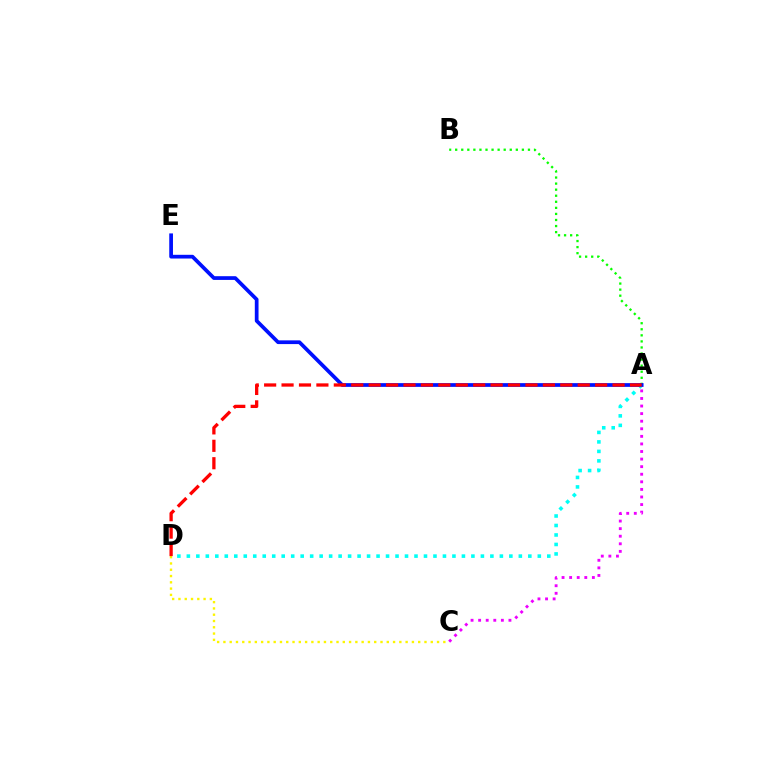{('A', 'C'): [{'color': '#ee00ff', 'line_style': 'dotted', 'thickness': 2.06}], ('A', 'B'): [{'color': '#08ff00', 'line_style': 'dotted', 'thickness': 1.65}], ('A', 'D'): [{'color': '#00fff6', 'line_style': 'dotted', 'thickness': 2.58}, {'color': '#ff0000', 'line_style': 'dashed', 'thickness': 2.37}], ('A', 'E'): [{'color': '#0010ff', 'line_style': 'solid', 'thickness': 2.68}], ('C', 'D'): [{'color': '#fcf500', 'line_style': 'dotted', 'thickness': 1.71}]}